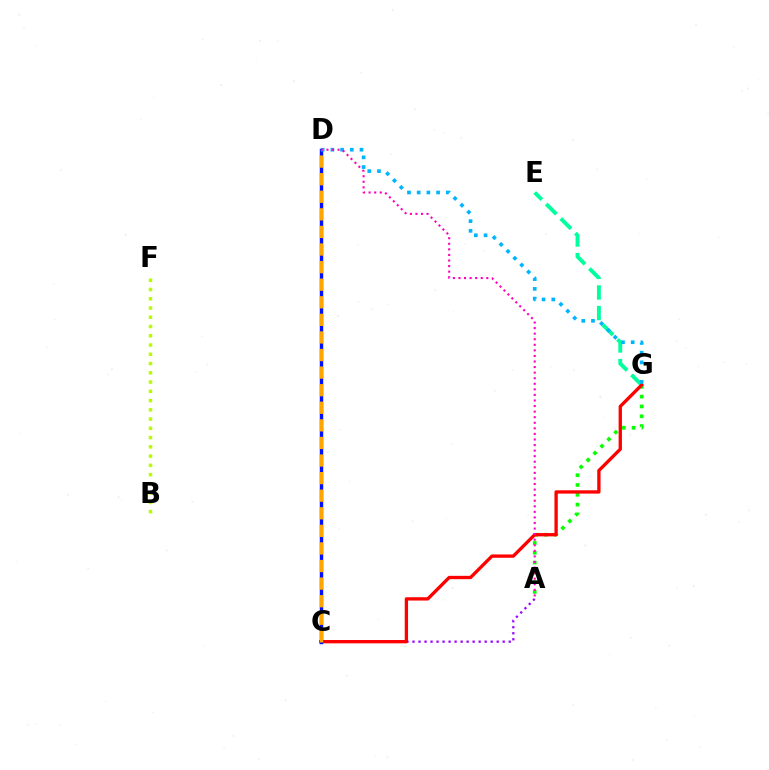{('A', 'G'): [{'color': '#08ff00', 'line_style': 'dotted', 'thickness': 2.66}], ('A', 'C'): [{'color': '#9b00ff', 'line_style': 'dotted', 'thickness': 1.63}], ('B', 'F'): [{'color': '#b3ff00', 'line_style': 'dotted', 'thickness': 2.51}], ('E', 'G'): [{'color': '#00ff9d', 'line_style': 'dashed', 'thickness': 2.8}], ('C', 'G'): [{'color': '#ff0000', 'line_style': 'solid', 'thickness': 2.39}], ('C', 'D'): [{'color': '#0010ff', 'line_style': 'solid', 'thickness': 2.47}, {'color': '#ffa500', 'line_style': 'dashed', 'thickness': 2.39}], ('D', 'G'): [{'color': '#00b5ff', 'line_style': 'dotted', 'thickness': 2.64}], ('A', 'D'): [{'color': '#ff00bd', 'line_style': 'dotted', 'thickness': 1.51}]}